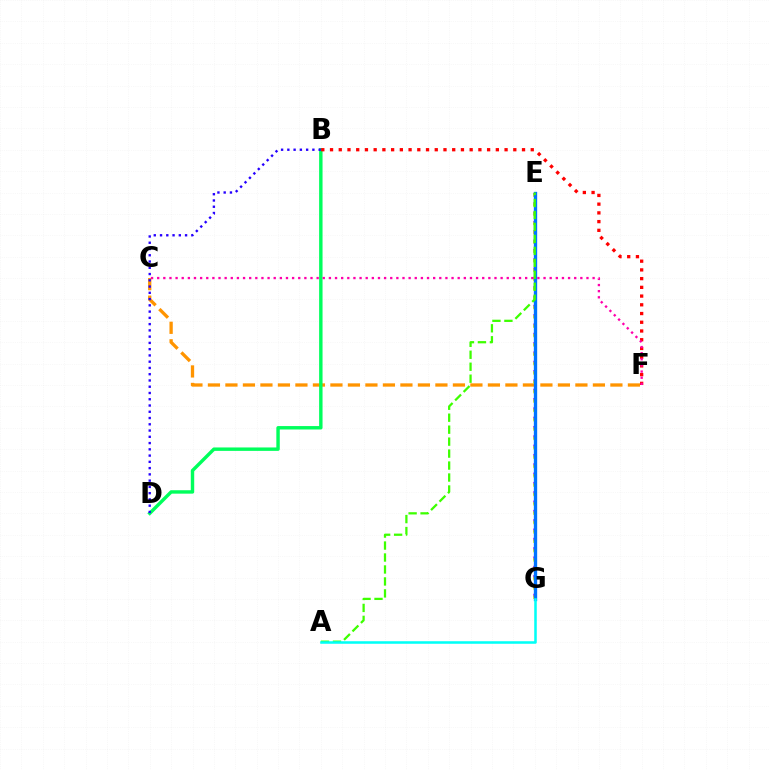{('C', 'F'): [{'color': '#ff9400', 'line_style': 'dashed', 'thickness': 2.38}, {'color': '#ff00ac', 'line_style': 'dotted', 'thickness': 1.67}], ('E', 'G'): [{'color': '#b900ff', 'line_style': 'dotted', 'thickness': 2.53}, {'color': '#d1ff00', 'line_style': 'dotted', 'thickness': 2.54}, {'color': '#0074ff', 'line_style': 'solid', 'thickness': 2.4}], ('B', 'D'): [{'color': '#00ff5c', 'line_style': 'solid', 'thickness': 2.46}, {'color': '#2500ff', 'line_style': 'dotted', 'thickness': 1.7}], ('A', 'E'): [{'color': '#3dff00', 'line_style': 'dashed', 'thickness': 1.63}], ('B', 'F'): [{'color': '#ff0000', 'line_style': 'dotted', 'thickness': 2.37}], ('A', 'G'): [{'color': '#00fff6', 'line_style': 'solid', 'thickness': 1.83}]}